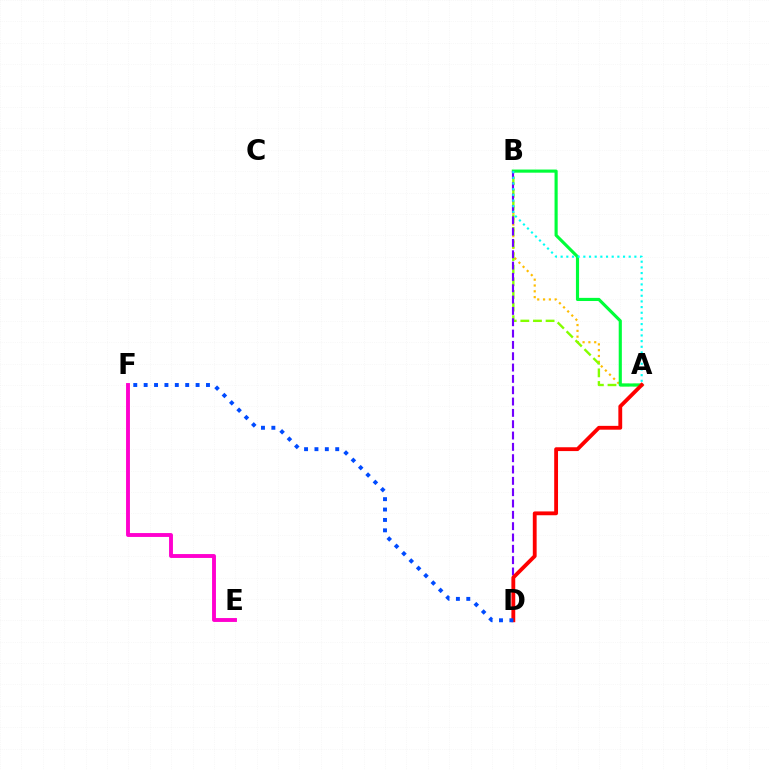{('E', 'F'): [{'color': '#ff00cf', 'line_style': 'solid', 'thickness': 2.8}], ('A', 'B'): [{'color': '#ffbd00', 'line_style': 'dotted', 'thickness': 1.58}, {'color': '#84ff00', 'line_style': 'dashed', 'thickness': 1.72}, {'color': '#00ff39', 'line_style': 'solid', 'thickness': 2.26}, {'color': '#00fff6', 'line_style': 'dotted', 'thickness': 1.54}], ('B', 'D'): [{'color': '#7200ff', 'line_style': 'dashed', 'thickness': 1.54}], ('A', 'D'): [{'color': '#ff0000', 'line_style': 'solid', 'thickness': 2.76}], ('D', 'F'): [{'color': '#004bff', 'line_style': 'dotted', 'thickness': 2.82}]}